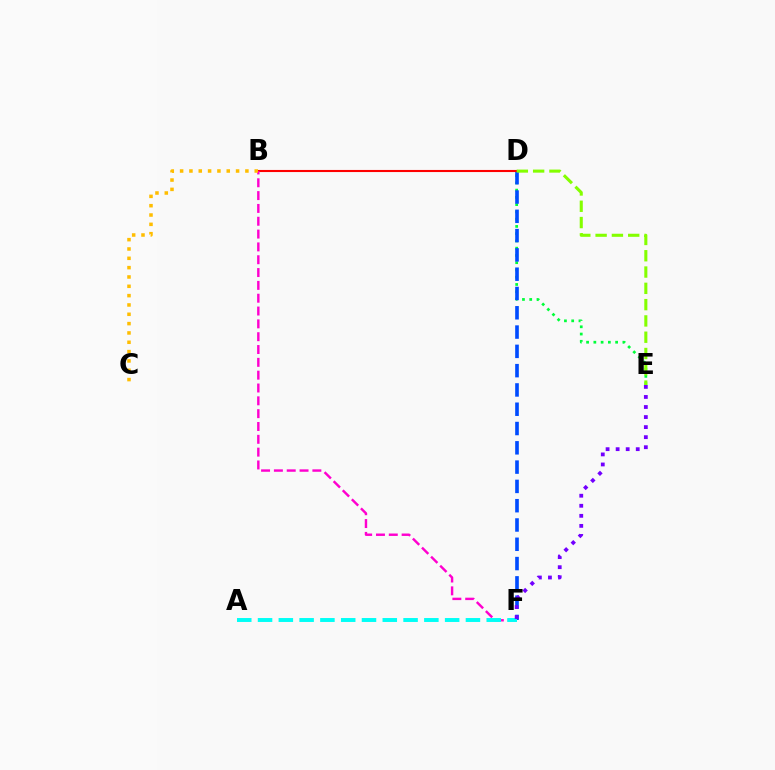{('D', 'E'): [{'color': '#00ff39', 'line_style': 'dotted', 'thickness': 1.97}, {'color': '#84ff00', 'line_style': 'dashed', 'thickness': 2.21}], ('D', 'F'): [{'color': '#004bff', 'line_style': 'dashed', 'thickness': 2.62}], ('B', 'D'): [{'color': '#ff0000', 'line_style': 'solid', 'thickness': 1.51}], ('B', 'F'): [{'color': '#ff00cf', 'line_style': 'dashed', 'thickness': 1.74}], ('A', 'F'): [{'color': '#00fff6', 'line_style': 'dashed', 'thickness': 2.82}], ('B', 'C'): [{'color': '#ffbd00', 'line_style': 'dotted', 'thickness': 2.53}], ('E', 'F'): [{'color': '#7200ff', 'line_style': 'dotted', 'thickness': 2.73}]}